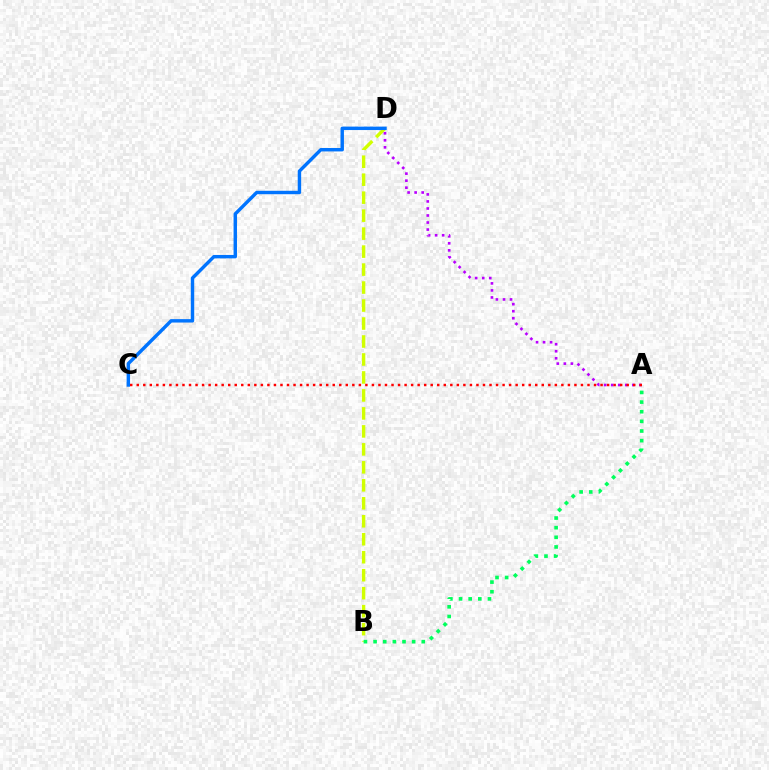{('B', 'D'): [{'color': '#d1ff00', 'line_style': 'dashed', 'thickness': 2.44}], ('C', 'D'): [{'color': '#0074ff', 'line_style': 'solid', 'thickness': 2.47}], ('A', 'D'): [{'color': '#b900ff', 'line_style': 'dotted', 'thickness': 1.91}], ('A', 'B'): [{'color': '#00ff5c', 'line_style': 'dotted', 'thickness': 2.62}], ('A', 'C'): [{'color': '#ff0000', 'line_style': 'dotted', 'thickness': 1.77}]}